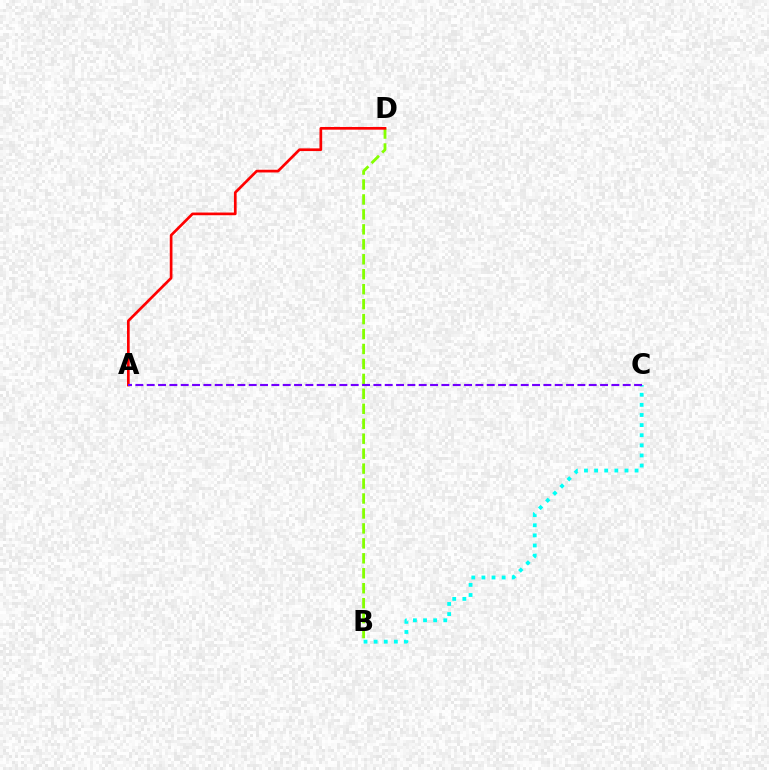{('B', 'D'): [{'color': '#84ff00', 'line_style': 'dashed', 'thickness': 2.03}], ('B', 'C'): [{'color': '#00fff6', 'line_style': 'dotted', 'thickness': 2.75}], ('A', 'D'): [{'color': '#ff0000', 'line_style': 'solid', 'thickness': 1.94}], ('A', 'C'): [{'color': '#7200ff', 'line_style': 'dashed', 'thickness': 1.54}]}